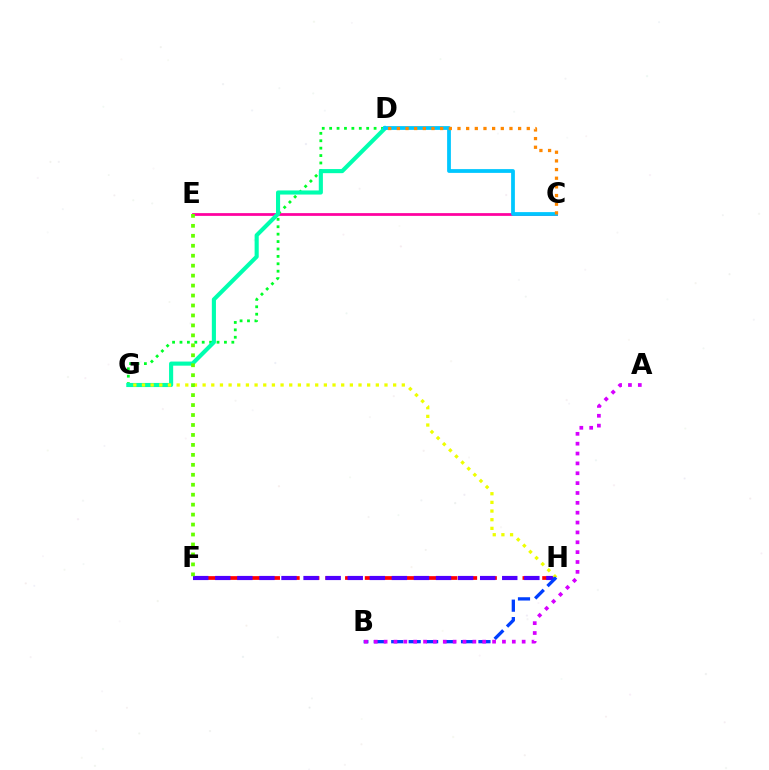{('C', 'E'): [{'color': '#ff00a0', 'line_style': 'solid', 'thickness': 1.98}], ('D', 'G'): [{'color': '#00ff27', 'line_style': 'dotted', 'thickness': 2.01}, {'color': '#00ffaf', 'line_style': 'solid', 'thickness': 2.96}], ('C', 'D'): [{'color': '#00c7ff', 'line_style': 'solid', 'thickness': 2.72}, {'color': '#ff8800', 'line_style': 'dotted', 'thickness': 2.35}], ('F', 'H'): [{'color': '#ff0000', 'line_style': 'dashed', 'thickness': 2.68}, {'color': '#4f00ff', 'line_style': 'dashed', 'thickness': 3.0}], ('G', 'H'): [{'color': '#eeff00', 'line_style': 'dotted', 'thickness': 2.35}], ('B', 'H'): [{'color': '#003fff', 'line_style': 'dashed', 'thickness': 2.37}], ('E', 'F'): [{'color': '#66ff00', 'line_style': 'dotted', 'thickness': 2.71}], ('A', 'B'): [{'color': '#d600ff', 'line_style': 'dotted', 'thickness': 2.68}]}